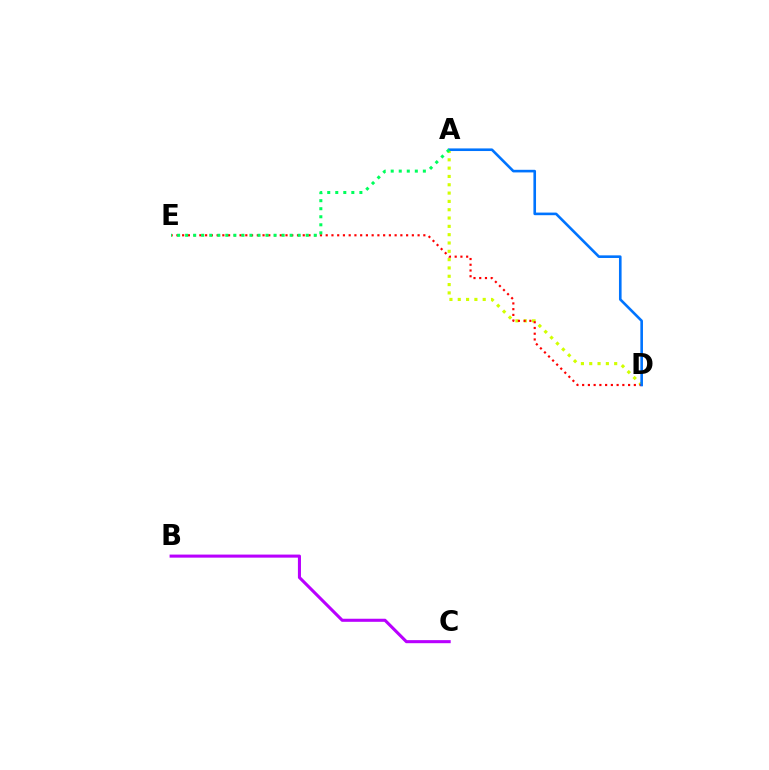{('A', 'D'): [{'color': '#d1ff00', 'line_style': 'dotted', 'thickness': 2.26}, {'color': '#0074ff', 'line_style': 'solid', 'thickness': 1.88}], ('D', 'E'): [{'color': '#ff0000', 'line_style': 'dotted', 'thickness': 1.56}], ('B', 'C'): [{'color': '#b900ff', 'line_style': 'solid', 'thickness': 2.21}], ('A', 'E'): [{'color': '#00ff5c', 'line_style': 'dotted', 'thickness': 2.18}]}